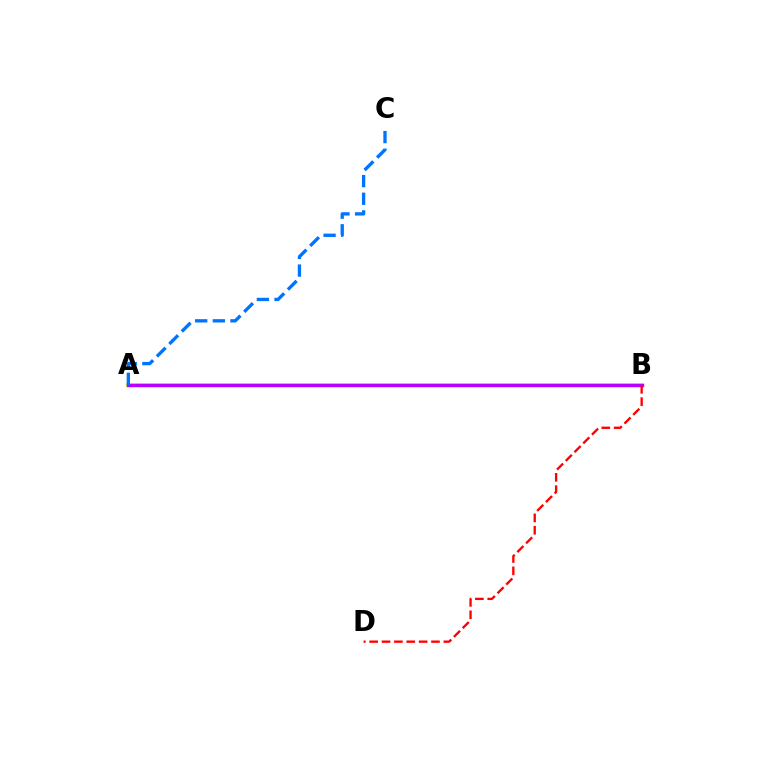{('A', 'B'): [{'color': '#00ff5c', 'line_style': 'solid', 'thickness': 2.16}, {'color': '#d1ff00', 'line_style': 'solid', 'thickness': 2.91}, {'color': '#b900ff', 'line_style': 'solid', 'thickness': 2.44}], ('B', 'D'): [{'color': '#ff0000', 'line_style': 'dashed', 'thickness': 1.68}], ('A', 'C'): [{'color': '#0074ff', 'line_style': 'dashed', 'thickness': 2.4}]}